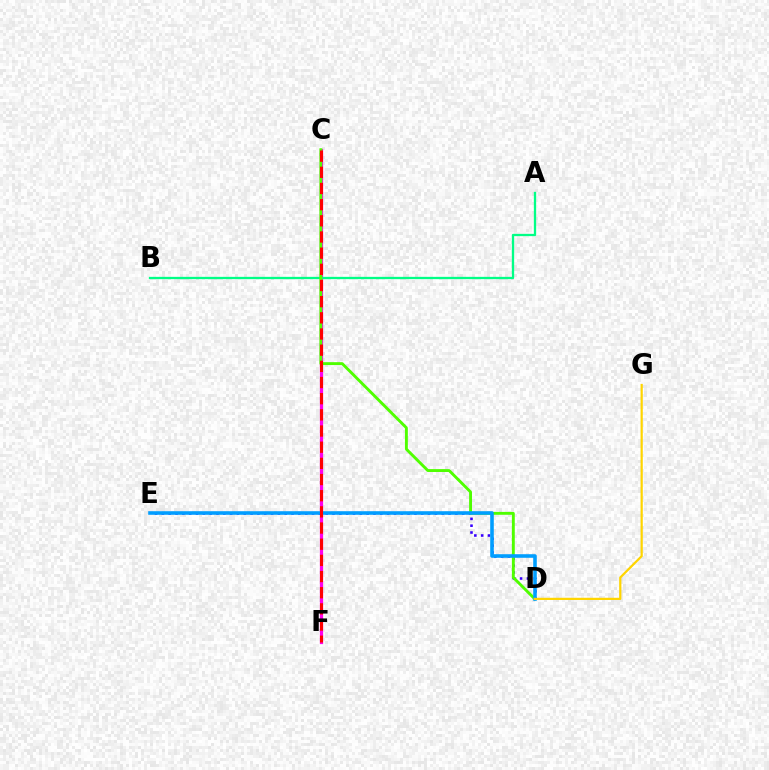{('D', 'E'): [{'color': '#3700ff', 'line_style': 'dotted', 'thickness': 1.85}, {'color': '#009eff', 'line_style': 'solid', 'thickness': 2.58}], ('C', 'F'): [{'color': '#ff00ed', 'line_style': 'solid', 'thickness': 2.32}, {'color': '#ff0000', 'line_style': 'dashed', 'thickness': 2.2}], ('A', 'B'): [{'color': '#00ff86', 'line_style': 'solid', 'thickness': 1.66}], ('C', 'D'): [{'color': '#4fff00', 'line_style': 'solid', 'thickness': 2.08}], ('D', 'G'): [{'color': '#ffd500', 'line_style': 'solid', 'thickness': 1.6}]}